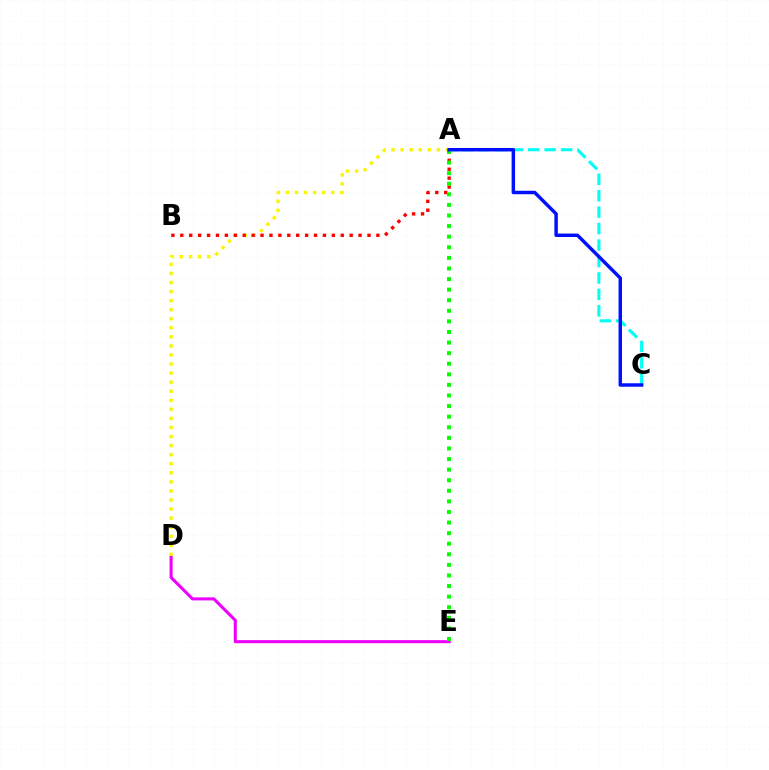{('A', 'C'): [{'color': '#00fff6', 'line_style': 'dashed', 'thickness': 2.23}, {'color': '#0010ff', 'line_style': 'solid', 'thickness': 2.49}], ('D', 'E'): [{'color': '#ee00ff', 'line_style': 'solid', 'thickness': 2.19}], ('A', 'D'): [{'color': '#fcf500', 'line_style': 'dotted', 'thickness': 2.46}], ('A', 'B'): [{'color': '#ff0000', 'line_style': 'dotted', 'thickness': 2.42}], ('A', 'E'): [{'color': '#08ff00', 'line_style': 'dotted', 'thickness': 2.88}]}